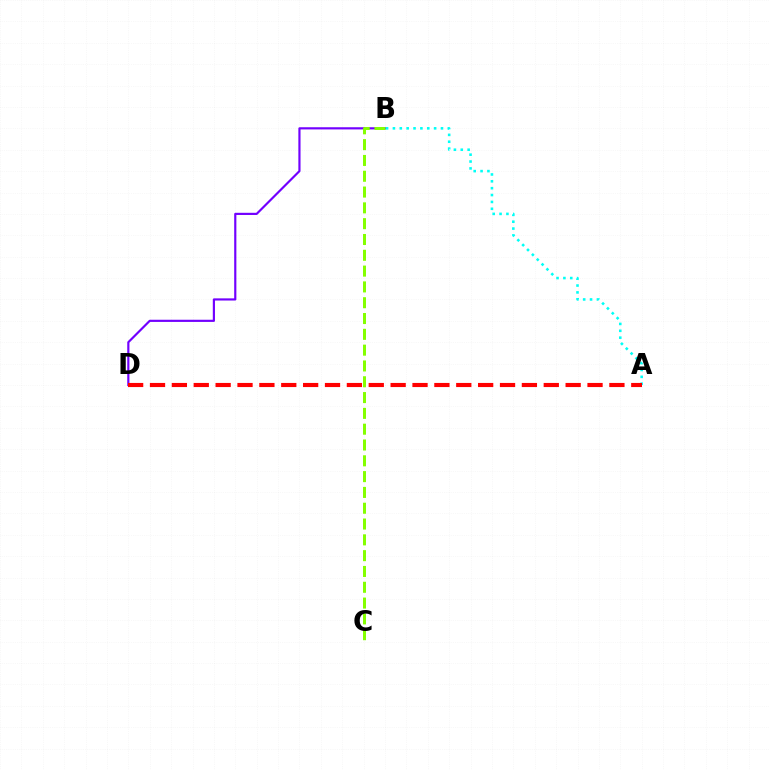{('B', 'D'): [{'color': '#7200ff', 'line_style': 'solid', 'thickness': 1.56}], ('B', 'C'): [{'color': '#84ff00', 'line_style': 'dashed', 'thickness': 2.15}], ('A', 'B'): [{'color': '#00fff6', 'line_style': 'dotted', 'thickness': 1.86}], ('A', 'D'): [{'color': '#ff0000', 'line_style': 'dashed', 'thickness': 2.97}]}